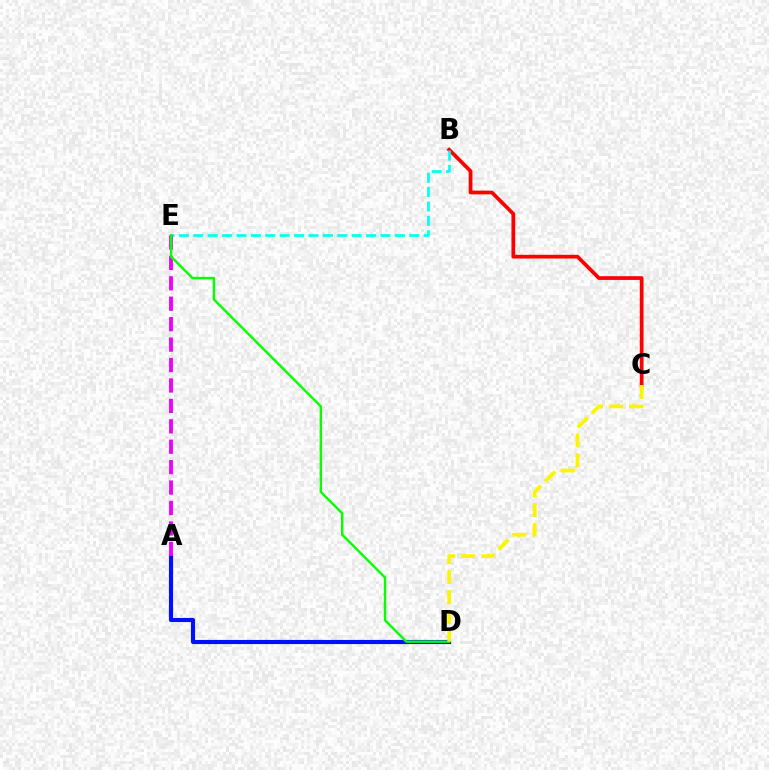{('B', 'C'): [{'color': '#ff0000', 'line_style': 'solid', 'thickness': 2.69}], ('A', 'D'): [{'color': '#0010ff', 'line_style': 'solid', 'thickness': 2.98}], ('B', 'E'): [{'color': '#00fff6', 'line_style': 'dashed', 'thickness': 1.96}], ('A', 'E'): [{'color': '#ee00ff', 'line_style': 'dashed', 'thickness': 2.77}], ('D', 'E'): [{'color': '#08ff00', 'line_style': 'solid', 'thickness': 1.74}], ('C', 'D'): [{'color': '#fcf500', 'line_style': 'dashed', 'thickness': 2.72}]}